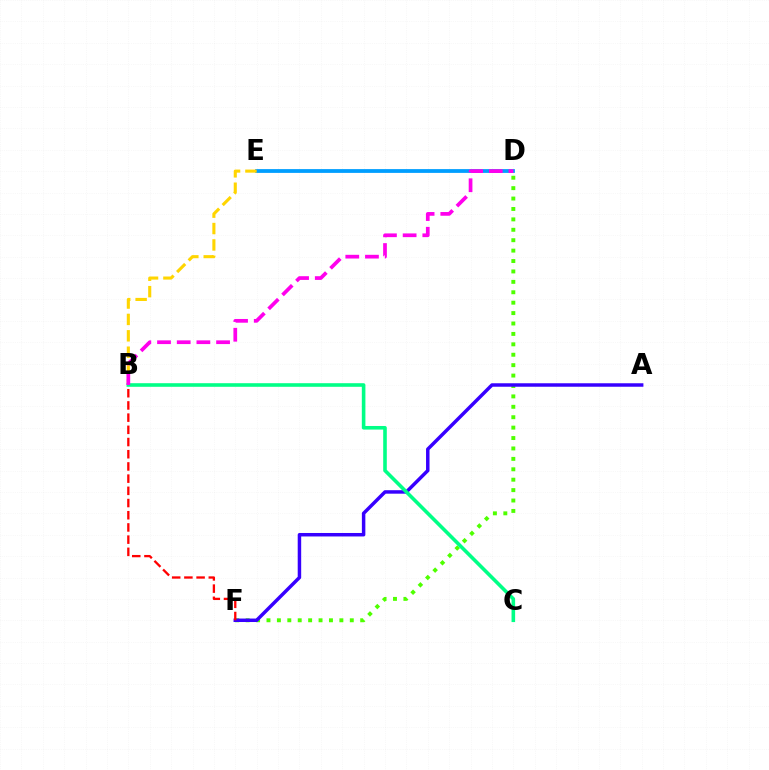{('D', 'E'): [{'color': '#009eff', 'line_style': 'solid', 'thickness': 2.73}], ('D', 'F'): [{'color': '#4fff00', 'line_style': 'dotted', 'thickness': 2.83}], ('A', 'F'): [{'color': '#3700ff', 'line_style': 'solid', 'thickness': 2.5}], ('B', 'E'): [{'color': '#ffd500', 'line_style': 'dashed', 'thickness': 2.23}], ('B', 'F'): [{'color': '#ff0000', 'line_style': 'dashed', 'thickness': 1.66}], ('B', 'C'): [{'color': '#00ff86', 'line_style': 'solid', 'thickness': 2.59}], ('B', 'D'): [{'color': '#ff00ed', 'line_style': 'dashed', 'thickness': 2.67}]}